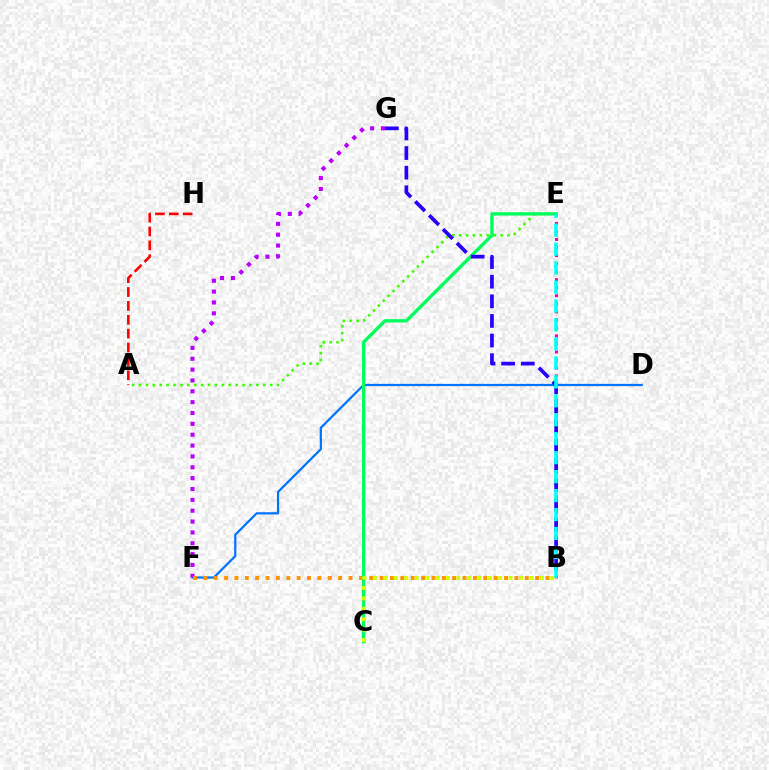{('A', 'H'): [{'color': '#ff0000', 'line_style': 'dashed', 'thickness': 1.89}], ('A', 'E'): [{'color': '#3dff00', 'line_style': 'dotted', 'thickness': 1.88}], ('D', 'F'): [{'color': '#0074ff', 'line_style': 'solid', 'thickness': 1.61}], ('F', 'G'): [{'color': '#b900ff', 'line_style': 'dotted', 'thickness': 2.95}], ('B', 'E'): [{'color': '#ff00ac', 'line_style': 'dotted', 'thickness': 2.18}, {'color': '#00fff6', 'line_style': 'dashed', 'thickness': 2.58}], ('B', 'F'): [{'color': '#ff9400', 'line_style': 'dotted', 'thickness': 2.82}], ('C', 'E'): [{'color': '#00ff5c', 'line_style': 'solid', 'thickness': 2.41}], ('B', 'G'): [{'color': '#2500ff', 'line_style': 'dashed', 'thickness': 2.67}], ('B', 'C'): [{'color': '#d1ff00', 'line_style': 'dotted', 'thickness': 2.83}]}